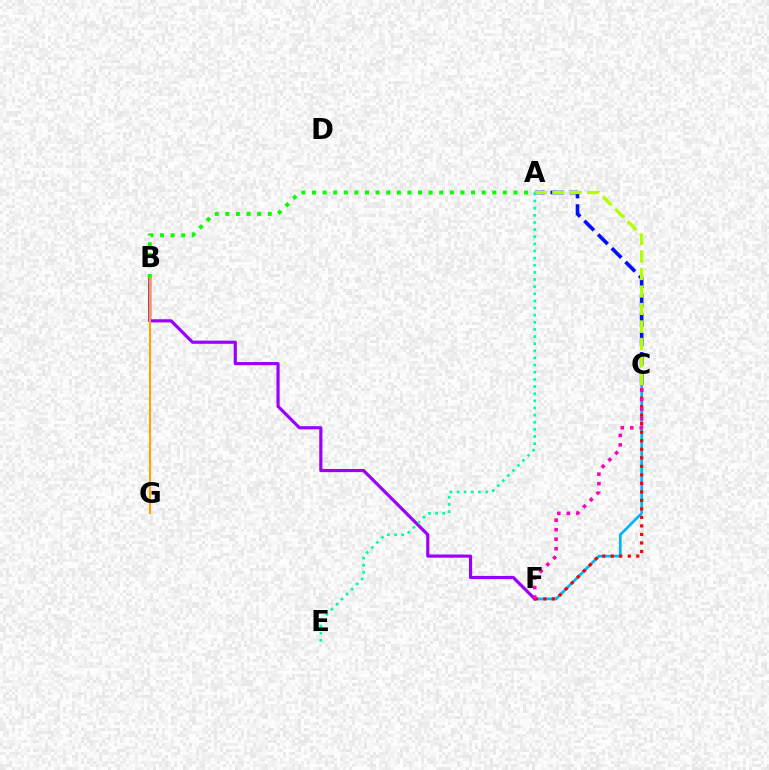{('C', 'F'): [{'color': '#00b5ff', 'line_style': 'solid', 'thickness': 1.96}, {'color': '#ff0000', 'line_style': 'dotted', 'thickness': 2.31}, {'color': '#ff00bd', 'line_style': 'dotted', 'thickness': 2.59}], ('B', 'F'): [{'color': '#9b00ff', 'line_style': 'solid', 'thickness': 2.27}], ('A', 'C'): [{'color': '#0010ff', 'line_style': 'dashed', 'thickness': 2.63}, {'color': '#b3ff00', 'line_style': 'dashed', 'thickness': 2.37}], ('A', 'B'): [{'color': '#08ff00', 'line_style': 'dotted', 'thickness': 2.88}], ('B', 'G'): [{'color': '#ffa500', 'line_style': 'solid', 'thickness': 1.51}], ('A', 'E'): [{'color': '#00ff9d', 'line_style': 'dotted', 'thickness': 1.94}]}